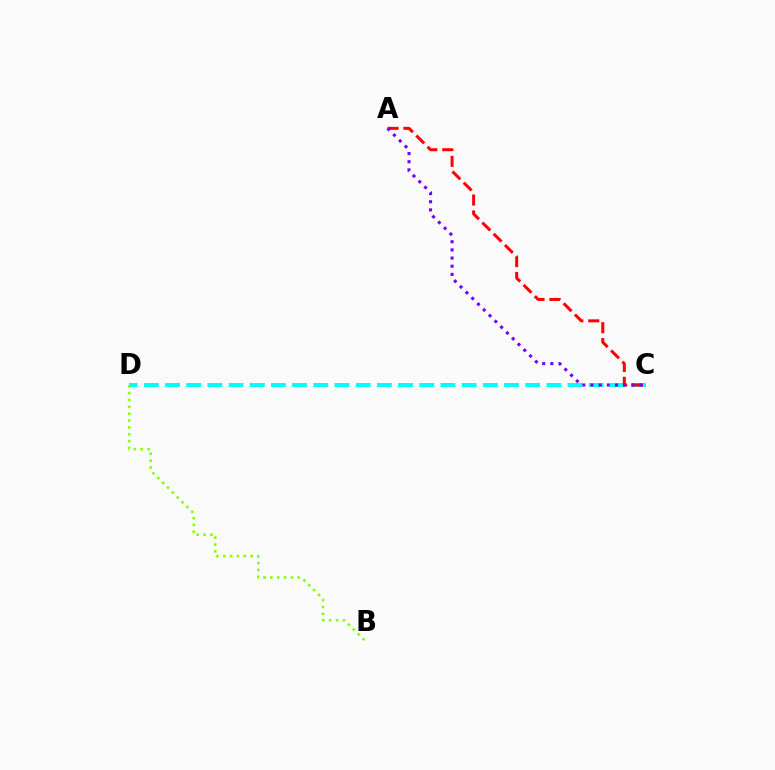{('C', 'D'): [{'color': '#00fff6', 'line_style': 'dashed', 'thickness': 2.88}], ('A', 'C'): [{'color': '#ff0000', 'line_style': 'dashed', 'thickness': 2.16}, {'color': '#7200ff', 'line_style': 'dotted', 'thickness': 2.22}], ('B', 'D'): [{'color': '#84ff00', 'line_style': 'dotted', 'thickness': 1.86}]}